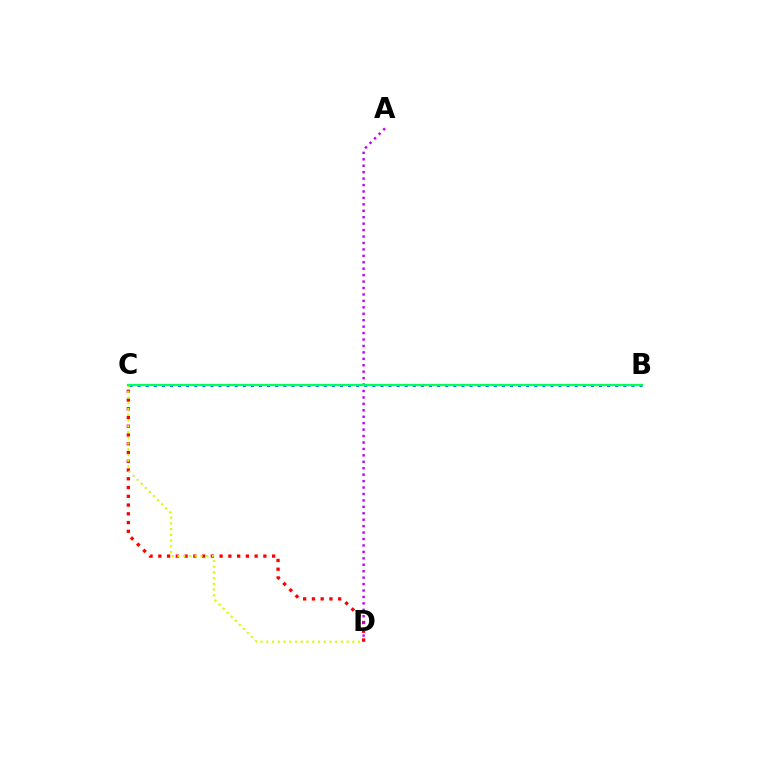{('C', 'D'): [{'color': '#ff0000', 'line_style': 'dotted', 'thickness': 2.38}, {'color': '#d1ff00', 'line_style': 'dotted', 'thickness': 1.56}], ('B', 'C'): [{'color': '#0074ff', 'line_style': 'dotted', 'thickness': 2.2}, {'color': '#00ff5c', 'line_style': 'solid', 'thickness': 1.63}], ('A', 'D'): [{'color': '#b900ff', 'line_style': 'dotted', 'thickness': 1.75}]}